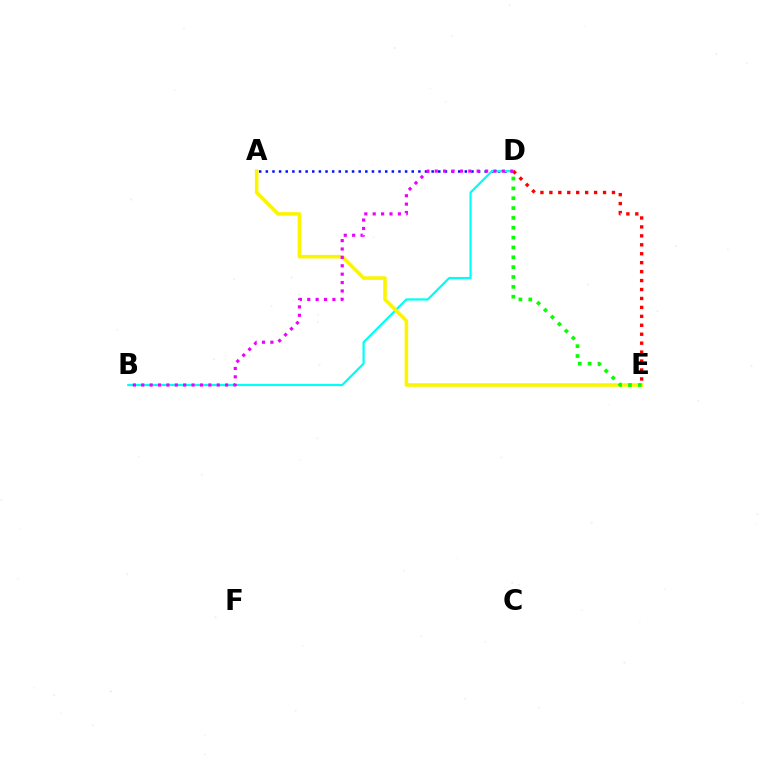{('A', 'D'): [{'color': '#0010ff', 'line_style': 'dotted', 'thickness': 1.8}], ('B', 'D'): [{'color': '#00fff6', 'line_style': 'solid', 'thickness': 1.6}, {'color': '#ee00ff', 'line_style': 'dotted', 'thickness': 2.28}], ('D', 'E'): [{'color': '#ff0000', 'line_style': 'dotted', 'thickness': 2.43}, {'color': '#08ff00', 'line_style': 'dotted', 'thickness': 2.67}], ('A', 'E'): [{'color': '#fcf500', 'line_style': 'solid', 'thickness': 2.57}]}